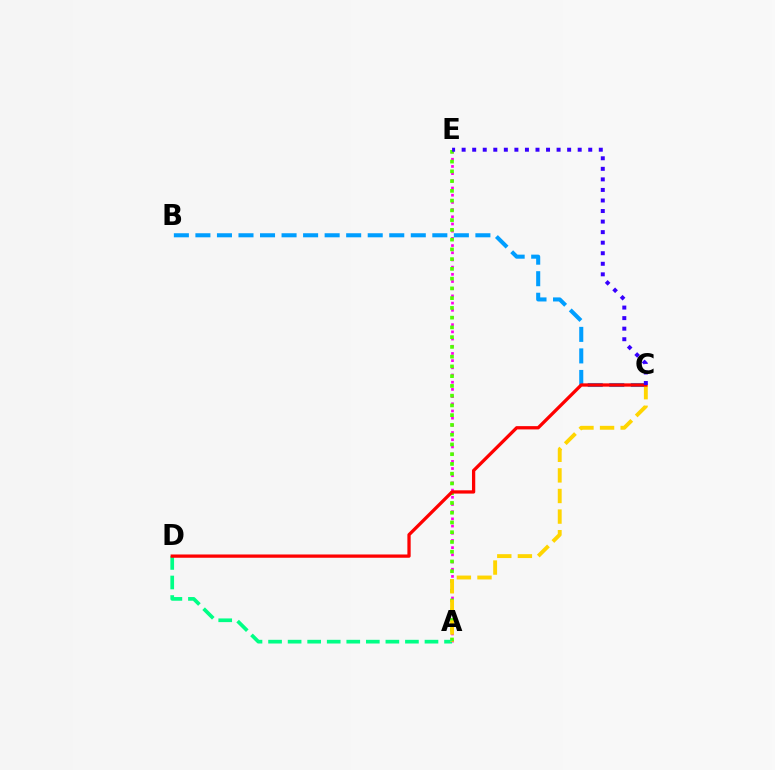{('A', 'E'): [{'color': '#ff00ed', 'line_style': 'dotted', 'thickness': 1.95}, {'color': '#4fff00', 'line_style': 'dotted', 'thickness': 2.65}], ('A', 'D'): [{'color': '#00ff86', 'line_style': 'dashed', 'thickness': 2.66}], ('B', 'C'): [{'color': '#009eff', 'line_style': 'dashed', 'thickness': 2.93}], ('A', 'C'): [{'color': '#ffd500', 'line_style': 'dashed', 'thickness': 2.8}], ('C', 'D'): [{'color': '#ff0000', 'line_style': 'solid', 'thickness': 2.36}], ('C', 'E'): [{'color': '#3700ff', 'line_style': 'dotted', 'thickness': 2.87}]}